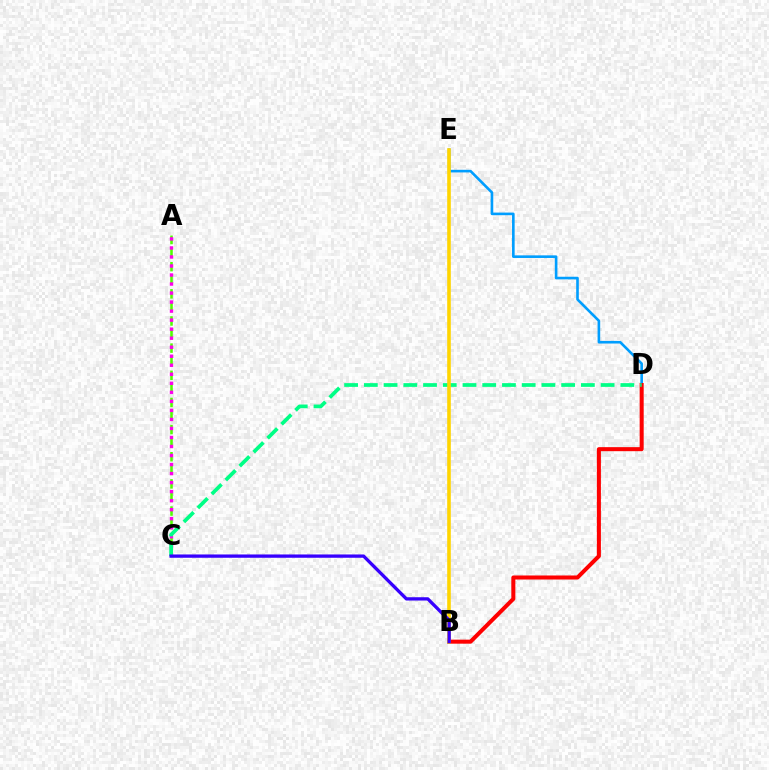{('A', 'C'): [{'color': '#4fff00', 'line_style': 'dashed', 'thickness': 1.84}, {'color': '#ff00ed', 'line_style': 'dotted', 'thickness': 2.45}], ('D', 'E'): [{'color': '#009eff', 'line_style': 'solid', 'thickness': 1.89}], ('B', 'D'): [{'color': '#ff0000', 'line_style': 'solid', 'thickness': 2.9}], ('C', 'D'): [{'color': '#00ff86', 'line_style': 'dashed', 'thickness': 2.68}], ('B', 'E'): [{'color': '#ffd500', 'line_style': 'solid', 'thickness': 2.6}], ('B', 'C'): [{'color': '#3700ff', 'line_style': 'solid', 'thickness': 2.38}]}